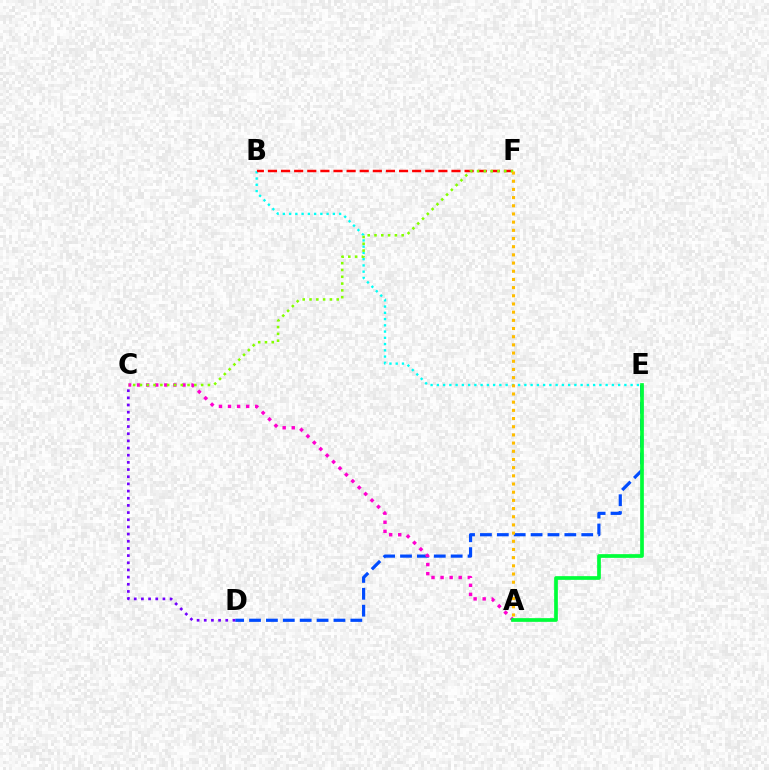{('B', 'E'): [{'color': '#00fff6', 'line_style': 'dotted', 'thickness': 1.7}], ('D', 'E'): [{'color': '#004bff', 'line_style': 'dashed', 'thickness': 2.29}], ('A', 'C'): [{'color': '#ff00cf', 'line_style': 'dotted', 'thickness': 2.47}], ('B', 'F'): [{'color': '#ff0000', 'line_style': 'dashed', 'thickness': 1.78}], ('C', 'F'): [{'color': '#84ff00', 'line_style': 'dotted', 'thickness': 1.85}], ('C', 'D'): [{'color': '#7200ff', 'line_style': 'dotted', 'thickness': 1.95}], ('A', 'E'): [{'color': '#00ff39', 'line_style': 'solid', 'thickness': 2.67}], ('A', 'F'): [{'color': '#ffbd00', 'line_style': 'dotted', 'thickness': 2.22}]}